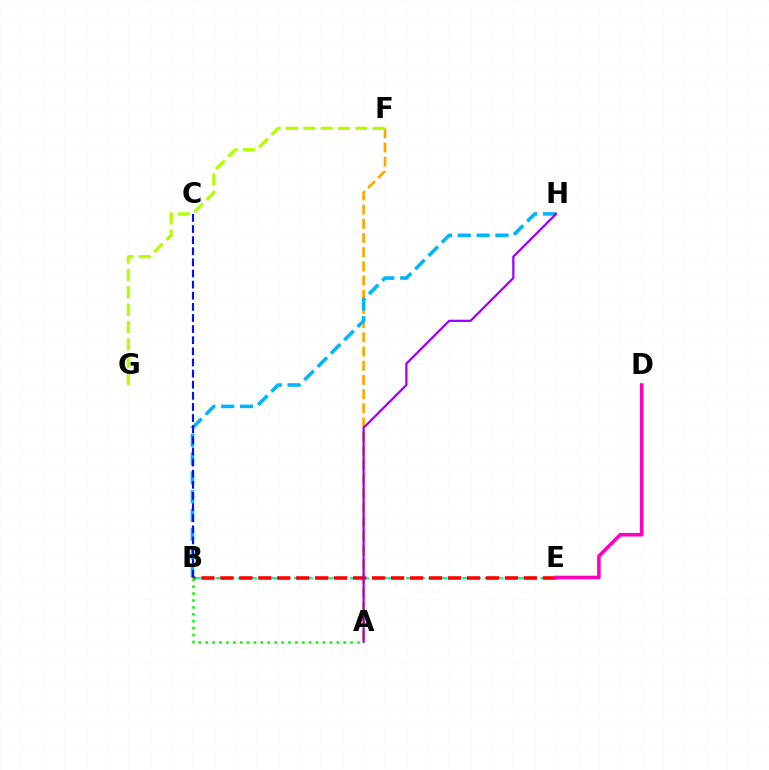{('B', 'E'): [{'color': '#00ff9d', 'line_style': 'dashed', 'thickness': 1.52}, {'color': '#ff0000', 'line_style': 'dashed', 'thickness': 2.58}], ('A', 'F'): [{'color': '#ffa500', 'line_style': 'dashed', 'thickness': 1.93}], ('F', 'G'): [{'color': '#b3ff00', 'line_style': 'dashed', 'thickness': 2.36}], ('B', 'H'): [{'color': '#00b5ff', 'line_style': 'dashed', 'thickness': 2.56}], ('D', 'E'): [{'color': '#ff00bd', 'line_style': 'solid', 'thickness': 2.59}], ('B', 'C'): [{'color': '#0010ff', 'line_style': 'dashed', 'thickness': 1.51}], ('A', 'B'): [{'color': '#08ff00', 'line_style': 'dotted', 'thickness': 1.87}], ('A', 'H'): [{'color': '#9b00ff', 'line_style': 'solid', 'thickness': 1.61}]}